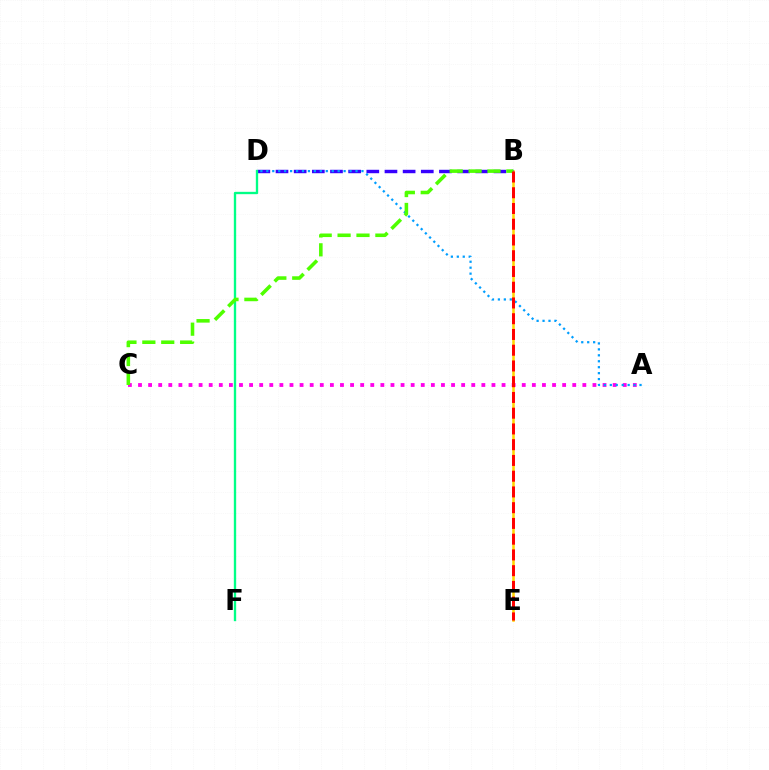{('B', 'E'): [{'color': '#ffd500', 'line_style': 'solid', 'thickness': 1.84}, {'color': '#ff0000', 'line_style': 'dashed', 'thickness': 2.14}], ('B', 'D'): [{'color': '#3700ff', 'line_style': 'dashed', 'thickness': 2.47}], ('D', 'F'): [{'color': '#00ff86', 'line_style': 'solid', 'thickness': 1.69}], ('A', 'C'): [{'color': '#ff00ed', 'line_style': 'dotted', 'thickness': 2.74}], ('A', 'D'): [{'color': '#009eff', 'line_style': 'dotted', 'thickness': 1.62}], ('B', 'C'): [{'color': '#4fff00', 'line_style': 'dashed', 'thickness': 2.57}]}